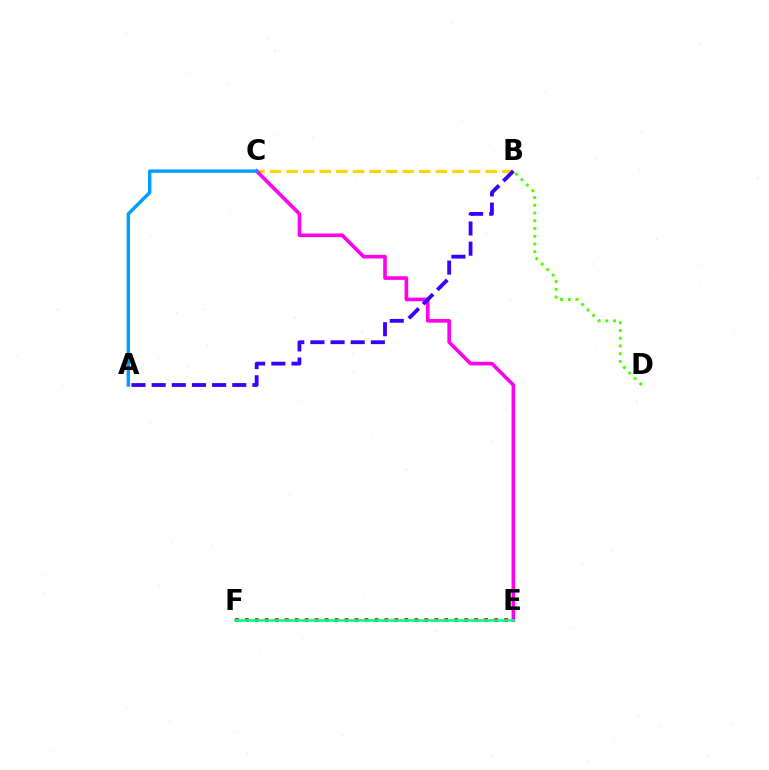{('E', 'F'): [{'color': '#ff0000', 'line_style': 'dotted', 'thickness': 2.71}, {'color': '#00ff86', 'line_style': 'solid', 'thickness': 1.87}], ('B', 'C'): [{'color': '#ffd500', 'line_style': 'dashed', 'thickness': 2.25}], ('C', 'E'): [{'color': '#ff00ed', 'line_style': 'solid', 'thickness': 2.6}], ('A', 'C'): [{'color': '#009eff', 'line_style': 'solid', 'thickness': 2.46}], ('B', 'D'): [{'color': '#4fff00', 'line_style': 'dotted', 'thickness': 2.1}], ('A', 'B'): [{'color': '#3700ff', 'line_style': 'dashed', 'thickness': 2.74}]}